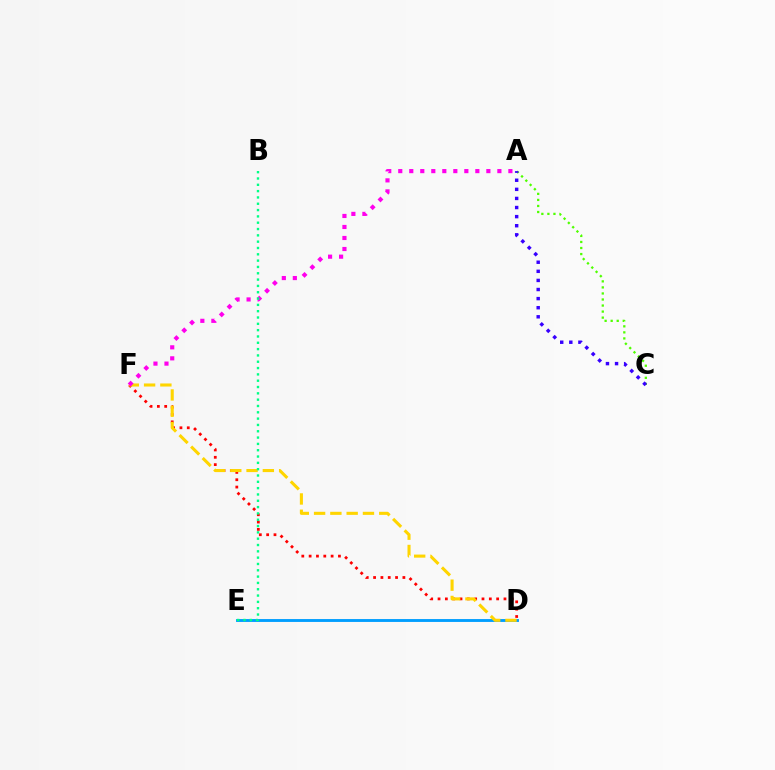{('D', 'F'): [{'color': '#ff0000', 'line_style': 'dotted', 'thickness': 1.99}, {'color': '#ffd500', 'line_style': 'dashed', 'thickness': 2.21}], ('A', 'C'): [{'color': '#4fff00', 'line_style': 'dotted', 'thickness': 1.64}, {'color': '#3700ff', 'line_style': 'dotted', 'thickness': 2.47}], ('D', 'E'): [{'color': '#009eff', 'line_style': 'solid', 'thickness': 2.07}], ('A', 'F'): [{'color': '#ff00ed', 'line_style': 'dotted', 'thickness': 2.99}], ('B', 'E'): [{'color': '#00ff86', 'line_style': 'dotted', 'thickness': 1.72}]}